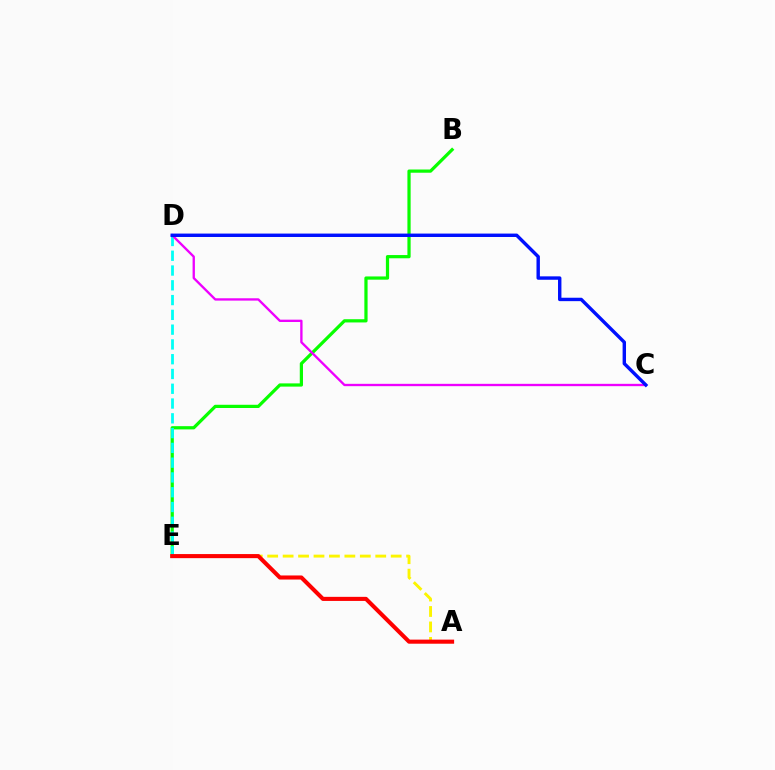{('B', 'E'): [{'color': '#08ff00', 'line_style': 'solid', 'thickness': 2.32}], ('D', 'E'): [{'color': '#00fff6', 'line_style': 'dashed', 'thickness': 2.01}], ('A', 'E'): [{'color': '#fcf500', 'line_style': 'dashed', 'thickness': 2.1}, {'color': '#ff0000', 'line_style': 'solid', 'thickness': 2.94}], ('C', 'D'): [{'color': '#ee00ff', 'line_style': 'solid', 'thickness': 1.68}, {'color': '#0010ff', 'line_style': 'solid', 'thickness': 2.46}]}